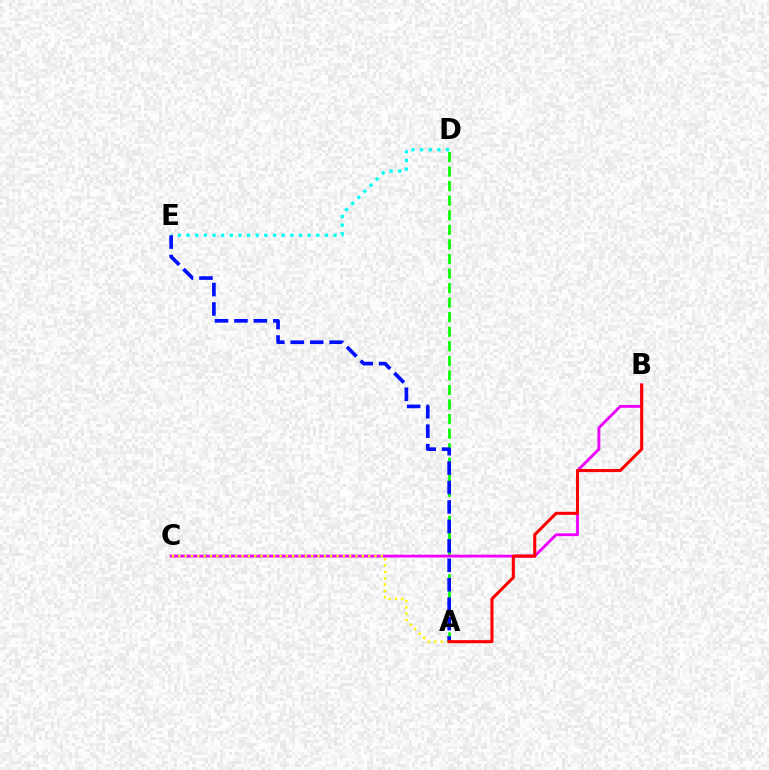{('A', 'D'): [{'color': '#08ff00', 'line_style': 'dashed', 'thickness': 1.98}], ('B', 'C'): [{'color': '#ee00ff', 'line_style': 'solid', 'thickness': 2.04}], ('D', 'E'): [{'color': '#00fff6', 'line_style': 'dotted', 'thickness': 2.35}], ('A', 'C'): [{'color': '#fcf500', 'line_style': 'dotted', 'thickness': 1.72}], ('A', 'E'): [{'color': '#0010ff', 'line_style': 'dashed', 'thickness': 2.64}], ('A', 'B'): [{'color': '#ff0000', 'line_style': 'solid', 'thickness': 2.21}]}